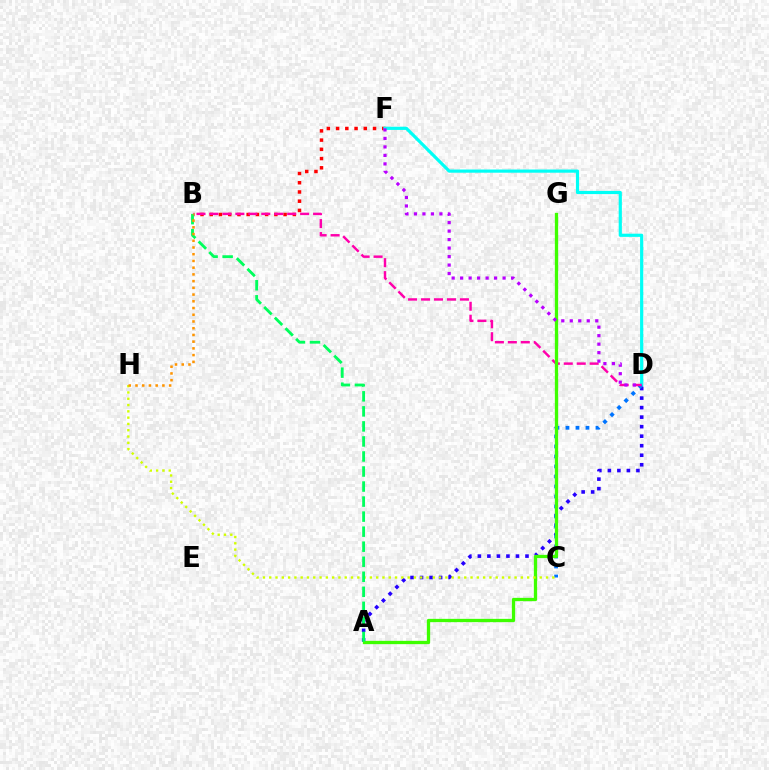{('B', 'F'): [{'color': '#ff0000', 'line_style': 'dotted', 'thickness': 2.51}], ('D', 'F'): [{'color': '#00fff6', 'line_style': 'solid', 'thickness': 2.29}, {'color': '#b900ff', 'line_style': 'dotted', 'thickness': 2.31}], ('A', 'D'): [{'color': '#2500ff', 'line_style': 'dotted', 'thickness': 2.59}], ('C', 'D'): [{'color': '#0074ff', 'line_style': 'dotted', 'thickness': 2.72}], ('B', 'D'): [{'color': '#ff00ac', 'line_style': 'dashed', 'thickness': 1.76}], ('A', 'G'): [{'color': '#3dff00', 'line_style': 'solid', 'thickness': 2.37}], ('C', 'H'): [{'color': '#d1ff00', 'line_style': 'dotted', 'thickness': 1.71}], ('A', 'B'): [{'color': '#00ff5c', 'line_style': 'dashed', 'thickness': 2.04}], ('B', 'H'): [{'color': '#ff9400', 'line_style': 'dotted', 'thickness': 1.83}]}